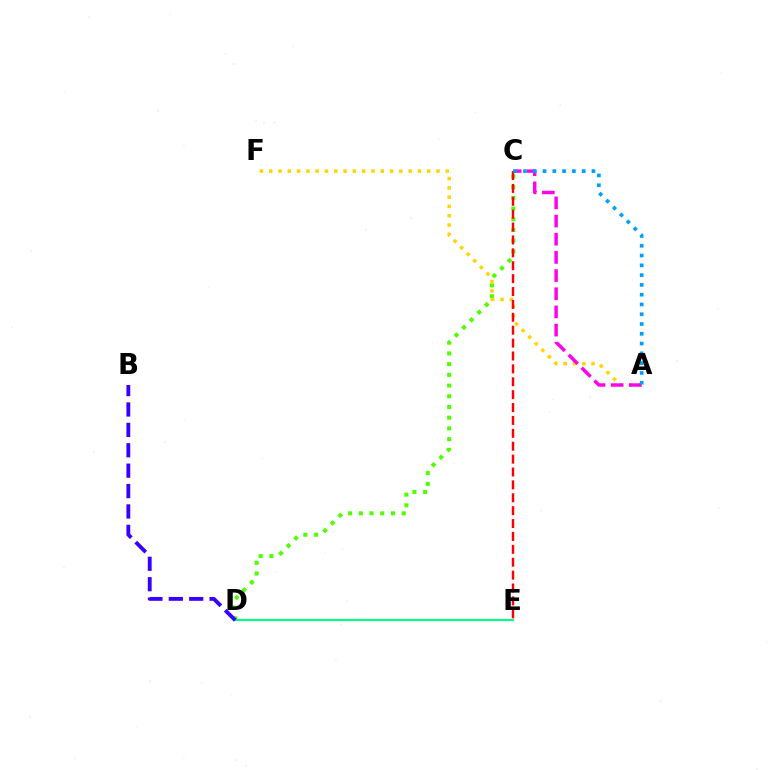{('C', 'D'): [{'color': '#4fff00', 'line_style': 'dotted', 'thickness': 2.91}], ('A', 'F'): [{'color': '#ffd500', 'line_style': 'dotted', 'thickness': 2.52}], ('D', 'E'): [{'color': '#00ff86', 'line_style': 'solid', 'thickness': 1.51}], ('C', 'E'): [{'color': '#ff0000', 'line_style': 'dashed', 'thickness': 1.75}], ('A', 'C'): [{'color': '#ff00ed', 'line_style': 'dashed', 'thickness': 2.47}, {'color': '#009eff', 'line_style': 'dotted', 'thickness': 2.66}], ('B', 'D'): [{'color': '#3700ff', 'line_style': 'dashed', 'thickness': 2.77}]}